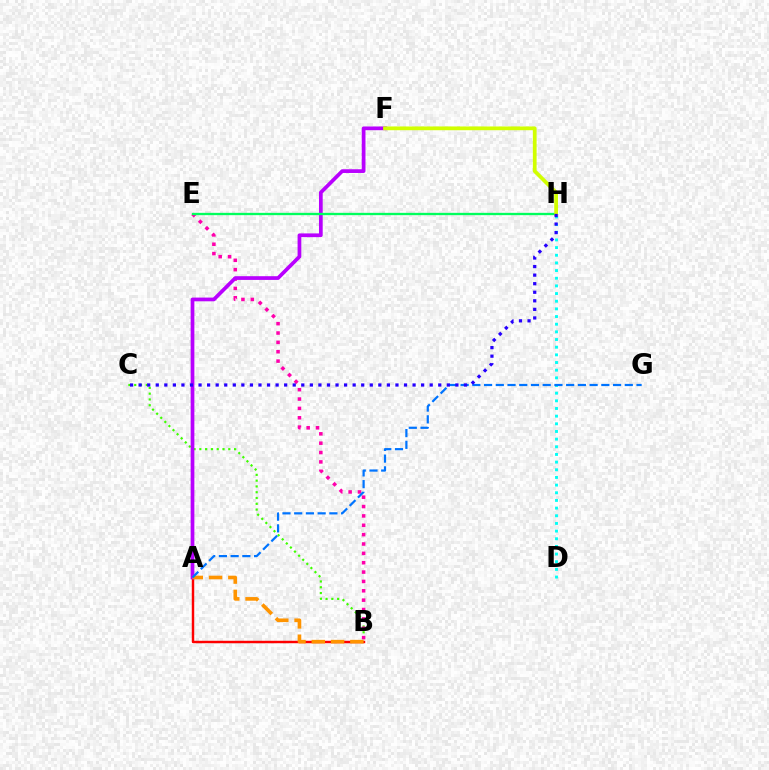{('B', 'C'): [{'color': '#3dff00', 'line_style': 'dotted', 'thickness': 1.57}], ('B', 'E'): [{'color': '#ff00ac', 'line_style': 'dotted', 'thickness': 2.54}], ('D', 'H'): [{'color': '#00fff6', 'line_style': 'dotted', 'thickness': 2.08}], ('A', 'B'): [{'color': '#ff0000', 'line_style': 'solid', 'thickness': 1.76}, {'color': '#ff9400', 'line_style': 'dashed', 'thickness': 2.62}], ('A', 'F'): [{'color': '#b900ff', 'line_style': 'solid', 'thickness': 2.68}], ('E', 'H'): [{'color': '#00ff5c', 'line_style': 'solid', 'thickness': 1.67}], ('A', 'G'): [{'color': '#0074ff', 'line_style': 'dashed', 'thickness': 1.59}], ('F', 'H'): [{'color': '#d1ff00', 'line_style': 'solid', 'thickness': 2.7}], ('C', 'H'): [{'color': '#2500ff', 'line_style': 'dotted', 'thickness': 2.33}]}